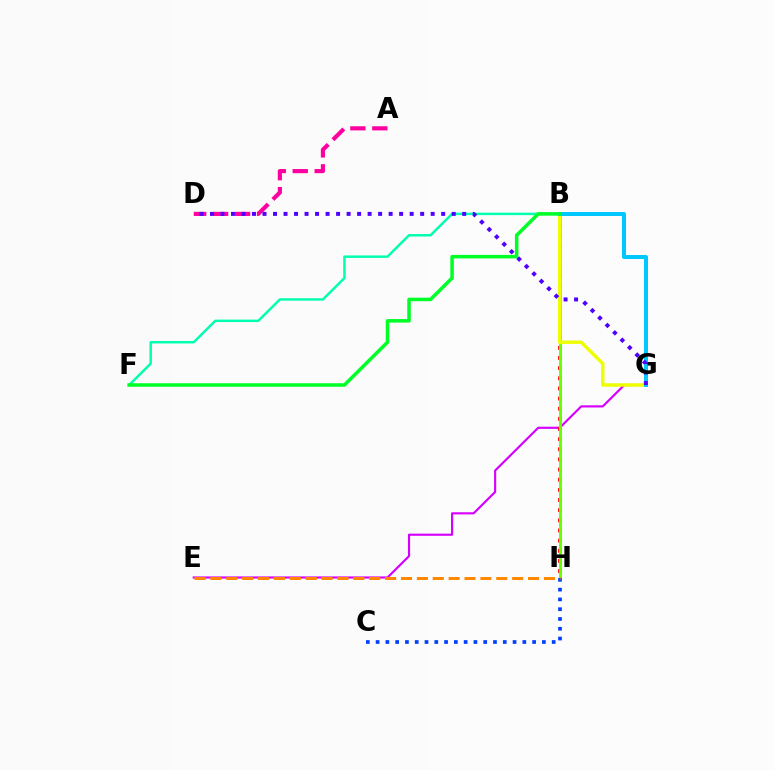{('E', 'G'): [{'color': '#d600ff', 'line_style': 'solid', 'thickness': 1.56}], ('B', 'H'): [{'color': '#ff0000', 'line_style': 'dotted', 'thickness': 2.76}, {'color': '#66ff00', 'line_style': 'solid', 'thickness': 2.06}], ('B', 'G'): [{'color': '#eeff00', 'line_style': 'solid', 'thickness': 2.48}, {'color': '#00c7ff', 'line_style': 'solid', 'thickness': 2.88}], ('A', 'D'): [{'color': '#ff00a0', 'line_style': 'dashed', 'thickness': 2.98}], ('B', 'F'): [{'color': '#00ffaf', 'line_style': 'solid', 'thickness': 1.78}, {'color': '#00ff27', 'line_style': 'solid', 'thickness': 2.53}], ('C', 'H'): [{'color': '#003fff', 'line_style': 'dotted', 'thickness': 2.66}], ('E', 'H'): [{'color': '#ff8800', 'line_style': 'dashed', 'thickness': 2.16}], ('D', 'G'): [{'color': '#4f00ff', 'line_style': 'dotted', 'thickness': 2.86}]}